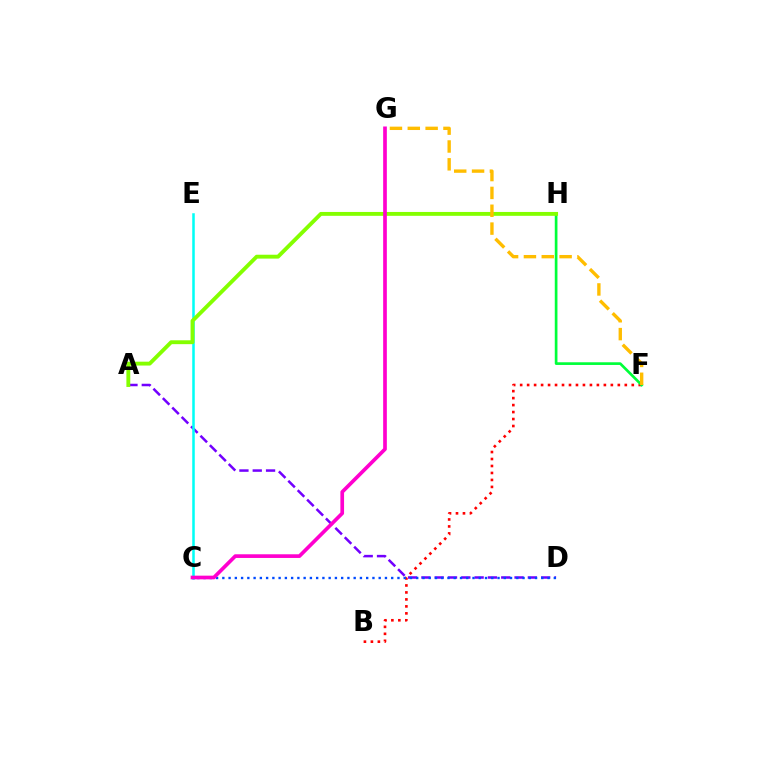{('A', 'D'): [{'color': '#7200ff', 'line_style': 'dashed', 'thickness': 1.81}], ('B', 'F'): [{'color': '#ff0000', 'line_style': 'dotted', 'thickness': 1.9}], ('C', 'E'): [{'color': '#00fff6', 'line_style': 'solid', 'thickness': 1.82}], ('F', 'H'): [{'color': '#00ff39', 'line_style': 'solid', 'thickness': 1.93}], ('A', 'H'): [{'color': '#84ff00', 'line_style': 'solid', 'thickness': 2.79}], ('C', 'D'): [{'color': '#004bff', 'line_style': 'dotted', 'thickness': 1.7}], ('C', 'G'): [{'color': '#ff00cf', 'line_style': 'solid', 'thickness': 2.65}], ('F', 'G'): [{'color': '#ffbd00', 'line_style': 'dashed', 'thickness': 2.42}]}